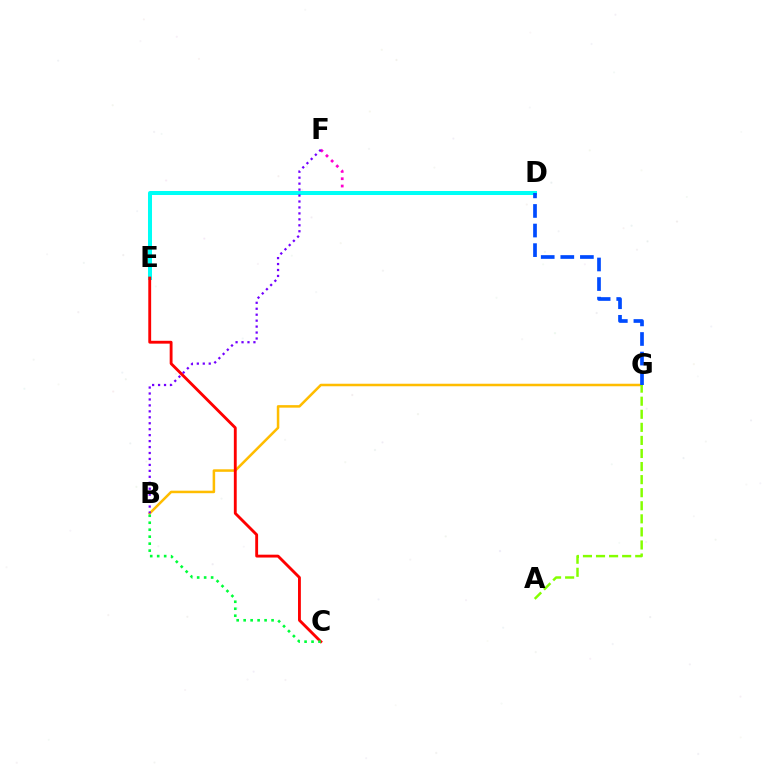{('B', 'G'): [{'color': '#ffbd00', 'line_style': 'solid', 'thickness': 1.82}], ('D', 'F'): [{'color': '#ff00cf', 'line_style': 'dotted', 'thickness': 1.98}], ('D', 'E'): [{'color': '#00fff6', 'line_style': 'solid', 'thickness': 2.88}], ('C', 'E'): [{'color': '#ff0000', 'line_style': 'solid', 'thickness': 2.06}], ('A', 'G'): [{'color': '#84ff00', 'line_style': 'dashed', 'thickness': 1.78}], ('D', 'G'): [{'color': '#004bff', 'line_style': 'dashed', 'thickness': 2.66}], ('B', 'F'): [{'color': '#7200ff', 'line_style': 'dotted', 'thickness': 1.62}], ('B', 'C'): [{'color': '#00ff39', 'line_style': 'dotted', 'thickness': 1.9}]}